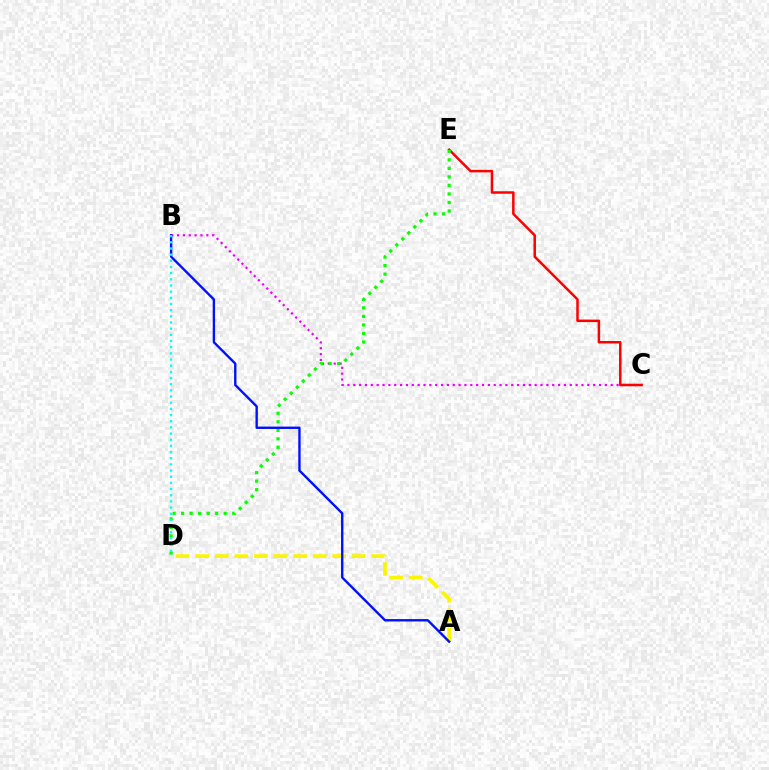{('B', 'C'): [{'color': '#ee00ff', 'line_style': 'dotted', 'thickness': 1.59}], ('A', 'D'): [{'color': '#fcf500', 'line_style': 'dashed', 'thickness': 2.66}], ('C', 'E'): [{'color': '#ff0000', 'line_style': 'solid', 'thickness': 1.8}], ('D', 'E'): [{'color': '#08ff00', 'line_style': 'dotted', 'thickness': 2.32}], ('A', 'B'): [{'color': '#0010ff', 'line_style': 'solid', 'thickness': 1.71}], ('B', 'D'): [{'color': '#00fff6', 'line_style': 'dotted', 'thickness': 1.68}]}